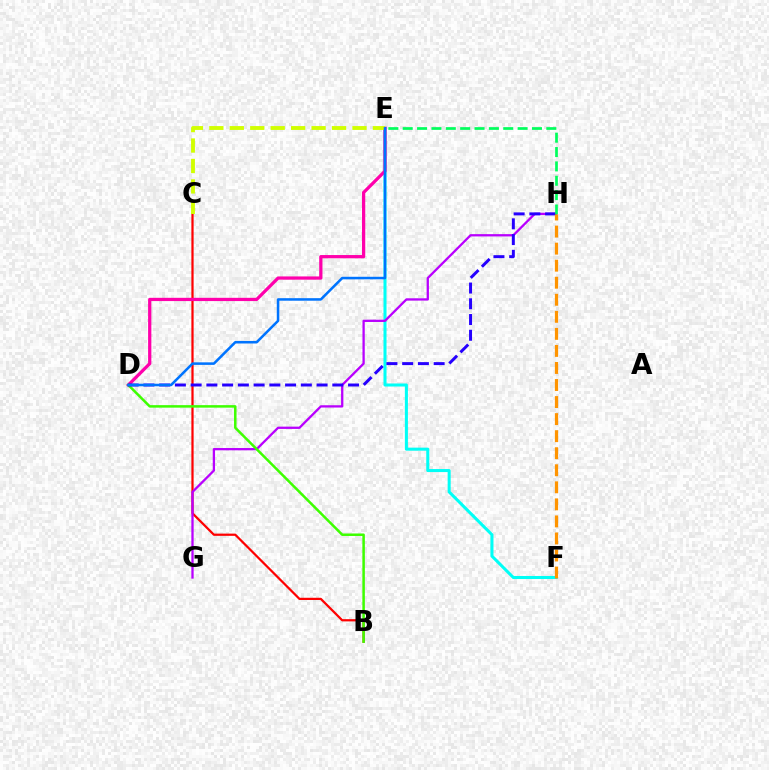{('B', 'C'): [{'color': '#ff0000', 'line_style': 'solid', 'thickness': 1.6}], ('E', 'F'): [{'color': '#00fff6', 'line_style': 'solid', 'thickness': 2.19}], ('D', 'E'): [{'color': '#ff00ac', 'line_style': 'solid', 'thickness': 2.34}, {'color': '#0074ff', 'line_style': 'solid', 'thickness': 1.83}], ('G', 'H'): [{'color': '#b900ff', 'line_style': 'solid', 'thickness': 1.65}], ('B', 'D'): [{'color': '#3dff00', 'line_style': 'solid', 'thickness': 1.8}], ('D', 'H'): [{'color': '#2500ff', 'line_style': 'dashed', 'thickness': 2.14}], ('E', 'H'): [{'color': '#00ff5c', 'line_style': 'dashed', 'thickness': 1.95}], ('F', 'H'): [{'color': '#ff9400', 'line_style': 'dashed', 'thickness': 2.32}], ('C', 'E'): [{'color': '#d1ff00', 'line_style': 'dashed', 'thickness': 2.78}]}